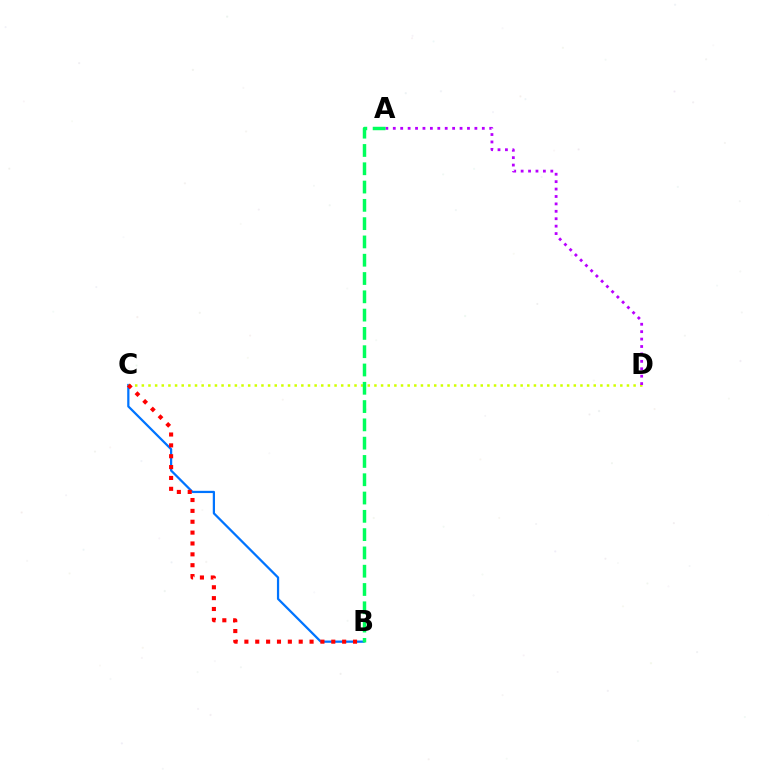{('B', 'C'): [{'color': '#0074ff', 'line_style': 'solid', 'thickness': 1.61}, {'color': '#ff0000', 'line_style': 'dotted', 'thickness': 2.95}], ('C', 'D'): [{'color': '#d1ff00', 'line_style': 'dotted', 'thickness': 1.81}], ('A', 'D'): [{'color': '#b900ff', 'line_style': 'dotted', 'thickness': 2.02}], ('A', 'B'): [{'color': '#00ff5c', 'line_style': 'dashed', 'thickness': 2.49}]}